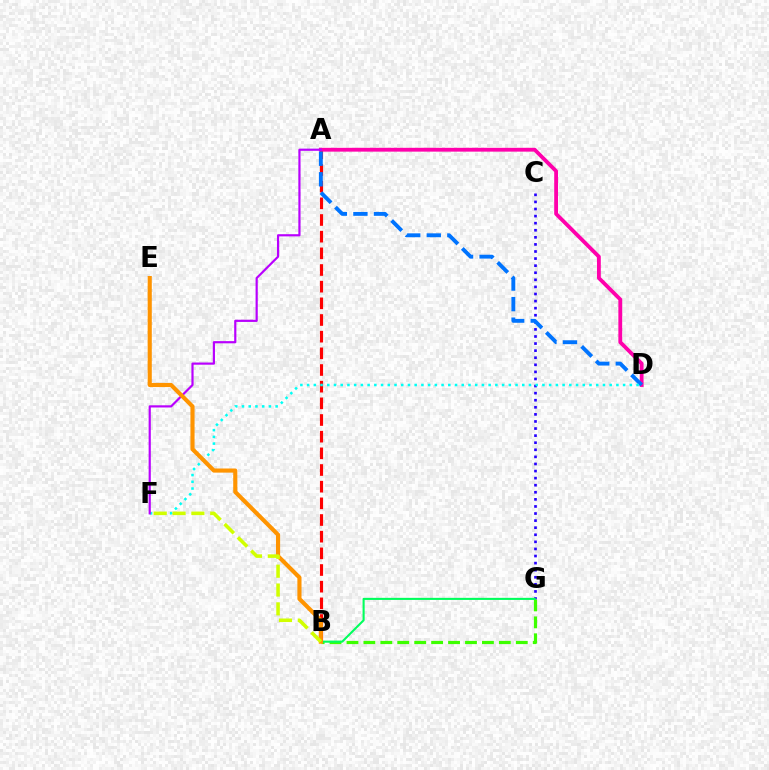{('C', 'G'): [{'color': '#2500ff', 'line_style': 'dotted', 'thickness': 1.92}], ('A', 'B'): [{'color': '#ff0000', 'line_style': 'dashed', 'thickness': 2.26}], ('A', 'D'): [{'color': '#ff00ac', 'line_style': 'solid', 'thickness': 2.75}, {'color': '#0074ff', 'line_style': 'dashed', 'thickness': 2.79}], ('B', 'G'): [{'color': '#3dff00', 'line_style': 'dashed', 'thickness': 2.3}, {'color': '#00ff5c', 'line_style': 'solid', 'thickness': 1.51}], ('D', 'F'): [{'color': '#00fff6', 'line_style': 'dotted', 'thickness': 1.83}], ('A', 'F'): [{'color': '#b900ff', 'line_style': 'solid', 'thickness': 1.57}], ('B', 'E'): [{'color': '#ff9400', 'line_style': 'solid', 'thickness': 2.97}], ('B', 'F'): [{'color': '#d1ff00', 'line_style': 'dashed', 'thickness': 2.56}]}